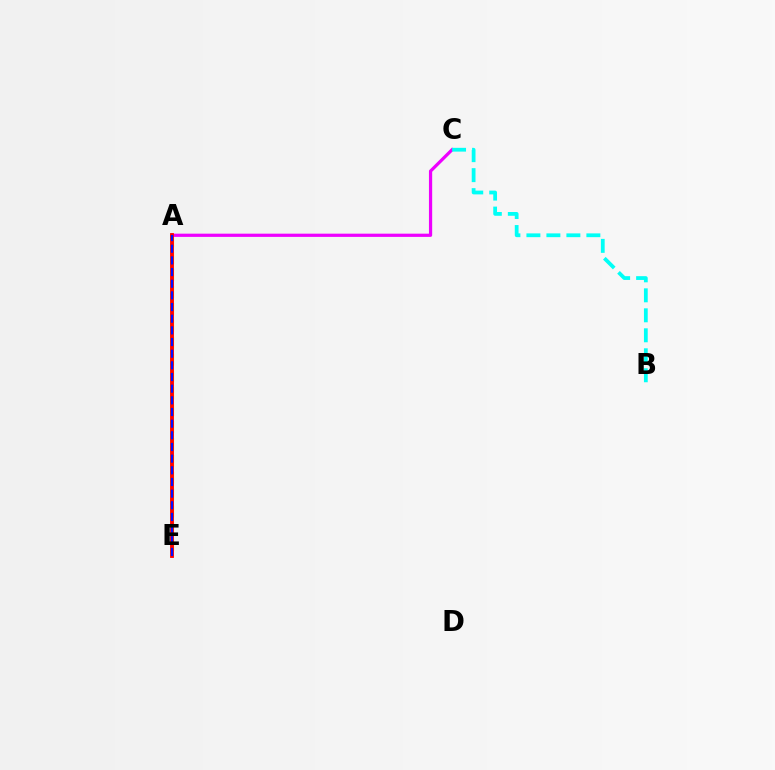{('A', 'E'): [{'color': '#08ff00', 'line_style': 'dashed', 'thickness': 1.72}, {'color': '#fcf500', 'line_style': 'dashed', 'thickness': 2.29}, {'color': '#ff0000', 'line_style': 'solid', 'thickness': 2.75}, {'color': '#0010ff', 'line_style': 'dashed', 'thickness': 1.58}], ('A', 'C'): [{'color': '#ee00ff', 'line_style': 'solid', 'thickness': 2.32}], ('B', 'C'): [{'color': '#00fff6', 'line_style': 'dashed', 'thickness': 2.72}]}